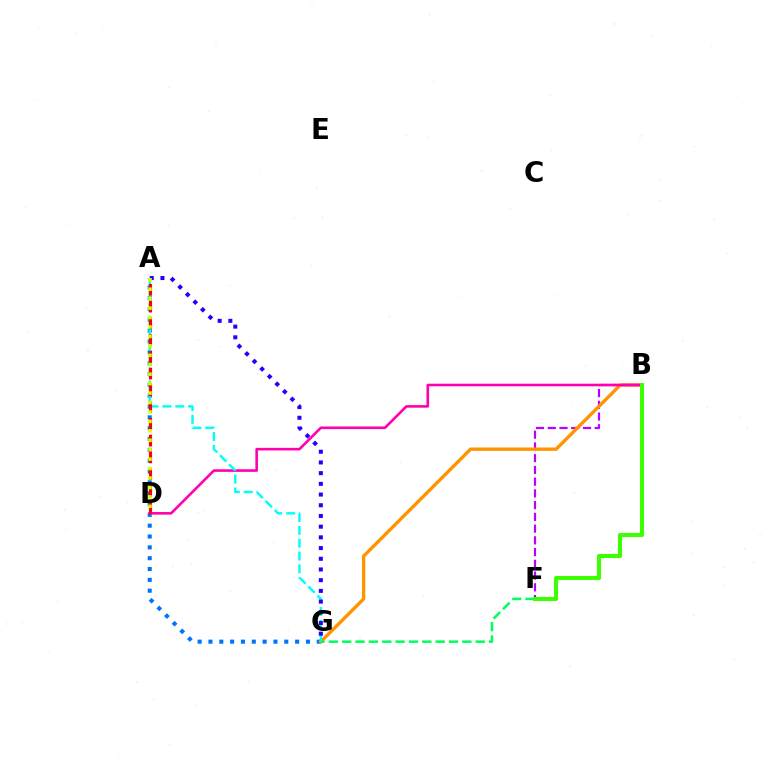{('A', 'G'): [{'color': '#0074ff', 'line_style': 'dotted', 'thickness': 2.94}, {'color': '#00fff6', 'line_style': 'dashed', 'thickness': 1.75}, {'color': '#2500ff', 'line_style': 'dotted', 'thickness': 2.91}], ('B', 'F'): [{'color': '#b900ff', 'line_style': 'dashed', 'thickness': 1.59}, {'color': '#3dff00', 'line_style': 'solid', 'thickness': 2.93}], ('B', 'G'): [{'color': '#ff9400', 'line_style': 'solid', 'thickness': 2.42}], ('B', 'D'): [{'color': '#ff00ac', 'line_style': 'solid', 'thickness': 1.87}], ('A', 'D'): [{'color': '#ff0000', 'line_style': 'dashed', 'thickness': 2.28}, {'color': '#d1ff00', 'line_style': 'dotted', 'thickness': 2.56}], ('F', 'G'): [{'color': '#00ff5c', 'line_style': 'dashed', 'thickness': 1.81}]}